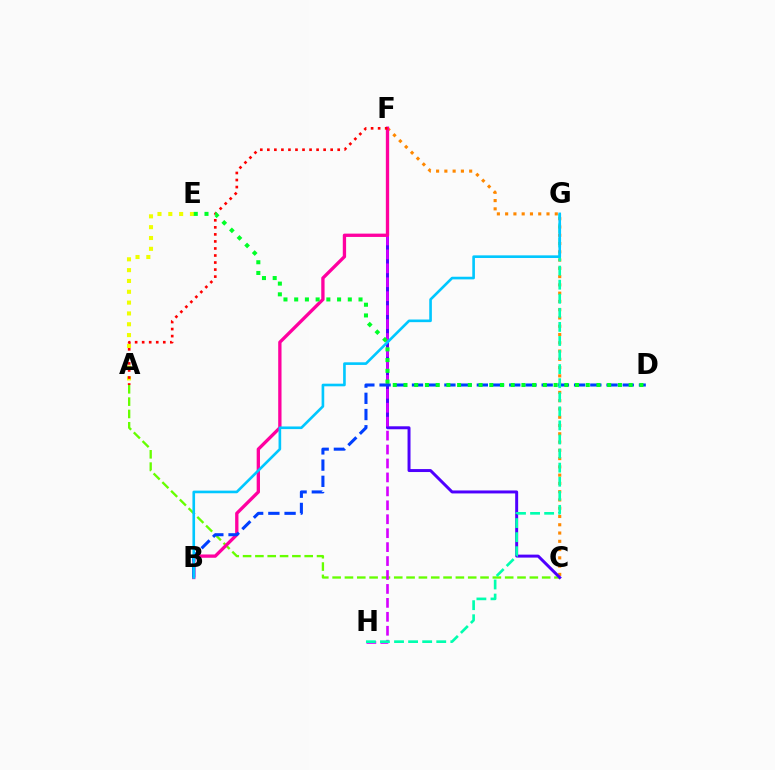{('C', 'F'): [{'color': '#ff8800', 'line_style': 'dotted', 'thickness': 2.25}, {'color': '#4f00ff', 'line_style': 'solid', 'thickness': 2.14}], ('A', 'C'): [{'color': '#66ff00', 'line_style': 'dashed', 'thickness': 1.67}], ('F', 'H'): [{'color': '#d600ff', 'line_style': 'dashed', 'thickness': 1.89}], ('B', 'F'): [{'color': '#ff00a0', 'line_style': 'solid', 'thickness': 2.38}], ('A', 'E'): [{'color': '#eeff00', 'line_style': 'dotted', 'thickness': 2.94}], ('B', 'D'): [{'color': '#003fff', 'line_style': 'dashed', 'thickness': 2.2}], ('G', 'H'): [{'color': '#00ffaf', 'line_style': 'dashed', 'thickness': 1.91}], ('B', 'G'): [{'color': '#00c7ff', 'line_style': 'solid', 'thickness': 1.9}], ('A', 'F'): [{'color': '#ff0000', 'line_style': 'dotted', 'thickness': 1.91}], ('D', 'E'): [{'color': '#00ff27', 'line_style': 'dotted', 'thickness': 2.91}]}